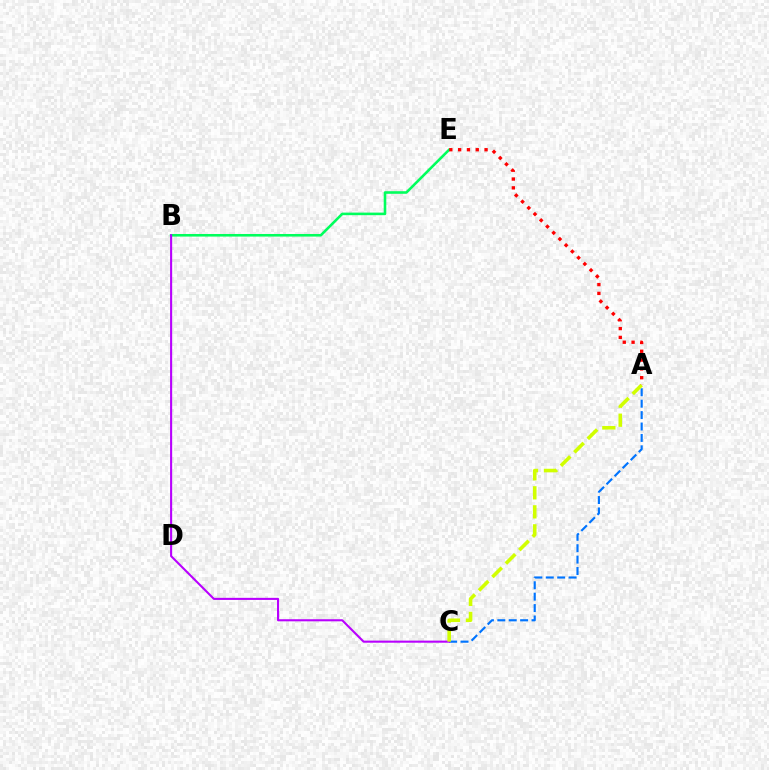{('B', 'E'): [{'color': '#00ff5c', 'line_style': 'solid', 'thickness': 1.86}], ('A', 'C'): [{'color': '#0074ff', 'line_style': 'dashed', 'thickness': 1.55}, {'color': '#d1ff00', 'line_style': 'dashed', 'thickness': 2.58}], ('B', 'C'): [{'color': '#b900ff', 'line_style': 'solid', 'thickness': 1.5}], ('A', 'E'): [{'color': '#ff0000', 'line_style': 'dotted', 'thickness': 2.39}]}